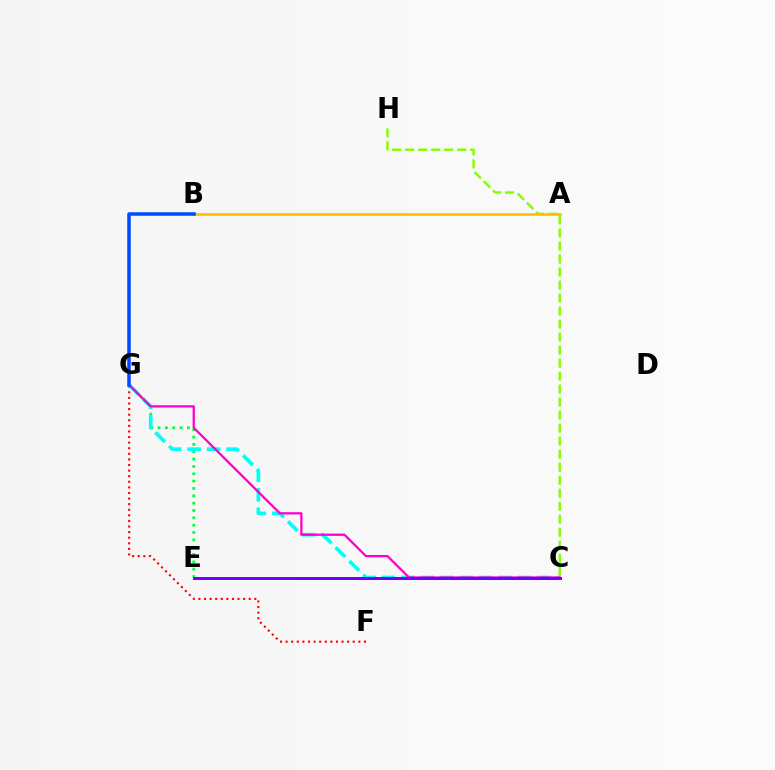{('E', 'G'): [{'color': '#00ff39', 'line_style': 'dotted', 'thickness': 1.99}], ('F', 'G'): [{'color': '#ff0000', 'line_style': 'dotted', 'thickness': 1.52}], ('C', 'G'): [{'color': '#00fff6', 'line_style': 'dashed', 'thickness': 2.64}, {'color': '#ff00cf', 'line_style': 'solid', 'thickness': 1.65}], ('C', 'H'): [{'color': '#84ff00', 'line_style': 'dashed', 'thickness': 1.77}], ('A', 'B'): [{'color': '#ffbd00', 'line_style': 'solid', 'thickness': 1.86}], ('B', 'G'): [{'color': '#004bff', 'line_style': 'solid', 'thickness': 2.53}], ('C', 'E'): [{'color': '#7200ff', 'line_style': 'solid', 'thickness': 2.15}]}